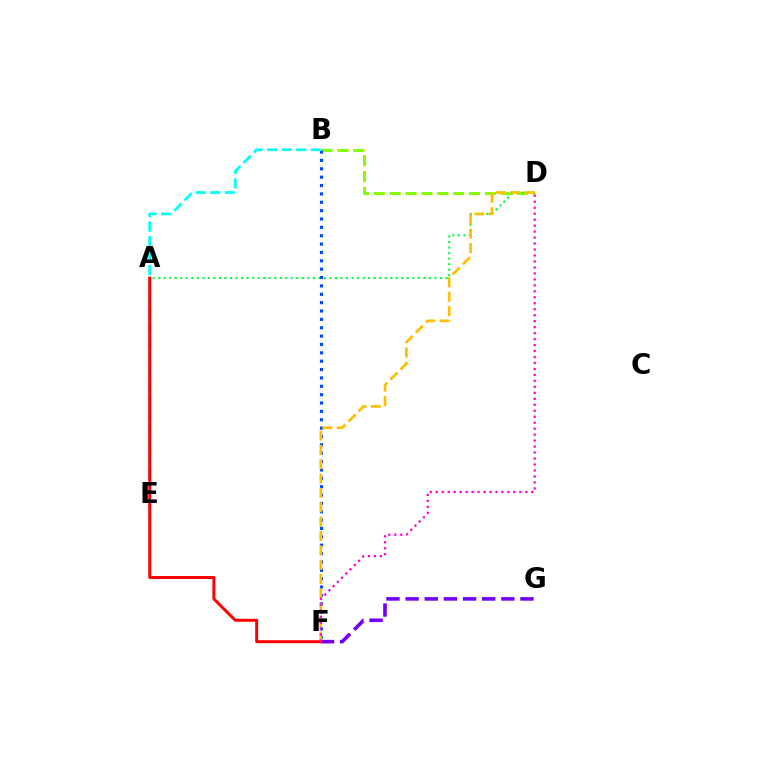{('B', 'D'): [{'color': '#84ff00', 'line_style': 'dashed', 'thickness': 2.16}], ('A', 'D'): [{'color': '#00ff39', 'line_style': 'dotted', 'thickness': 1.5}], ('F', 'G'): [{'color': '#7200ff', 'line_style': 'dashed', 'thickness': 2.6}], ('B', 'F'): [{'color': '#004bff', 'line_style': 'dotted', 'thickness': 2.27}], ('B', 'E'): [{'color': '#00fff6', 'line_style': 'dashed', 'thickness': 1.97}], ('D', 'F'): [{'color': '#ffbd00', 'line_style': 'dashed', 'thickness': 1.95}, {'color': '#ff00cf', 'line_style': 'dotted', 'thickness': 1.62}], ('A', 'F'): [{'color': '#ff0000', 'line_style': 'solid', 'thickness': 2.14}]}